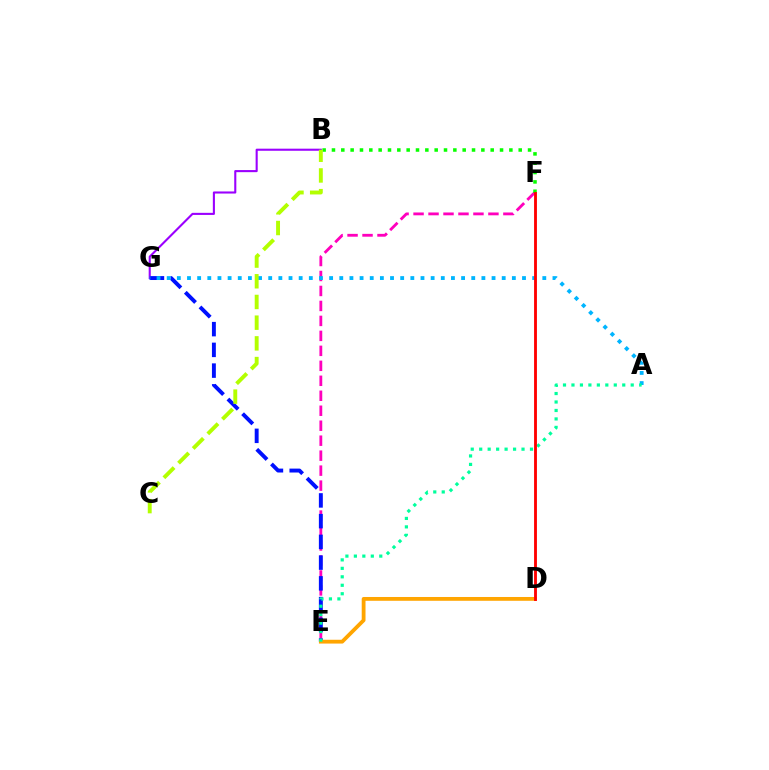{('B', 'G'): [{'color': '#9b00ff', 'line_style': 'solid', 'thickness': 1.51}], ('E', 'F'): [{'color': '#ff00bd', 'line_style': 'dashed', 'thickness': 2.03}], ('B', 'F'): [{'color': '#08ff00', 'line_style': 'dotted', 'thickness': 2.54}], ('E', 'G'): [{'color': '#0010ff', 'line_style': 'dashed', 'thickness': 2.82}], ('D', 'E'): [{'color': '#ffa500', 'line_style': 'solid', 'thickness': 2.74}], ('A', 'G'): [{'color': '#00b5ff', 'line_style': 'dotted', 'thickness': 2.76}], ('A', 'E'): [{'color': '#00ff9d', 'line_style': 'dotted', 'thickness': 2.3}], ('D', 'F'): [{'color': '#ff0000', 'line_style': 'solid', 'thickness': 2.05}], ('B', 'C'): [{'color': '#b3ff00', 'line_style': 'dashed', 'thickness': 2.81}]}